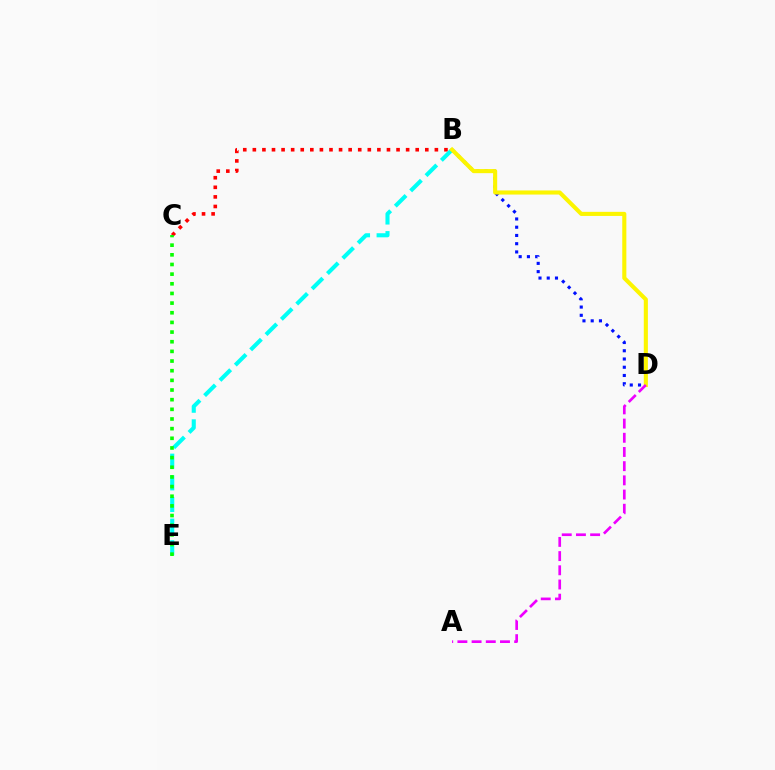{('B', 'C'): [{'color': '#ff0000', 'line_style': 'dotted', 'thickness': 2.6}], ('B', 'E'): [{'color': '#00fff6', 'line_style': 'dashed', 'thickness': 2.94}], ('C', 'E'): [{'color': '#08ff00', 'line_style': 'dotted', 'thickness': 2.62}], ('B', 'D'): [{'color': '#0010ff', 'line_style': 'dotted', 'thickness': 2.24}, {'color': '#fcf500', 'line_style': 'solid', 'thickness': 2.96}], ('A', 'D'): [{'color': '#ee00ff', 'line_style': 'dashed', 'thickness': 1.93}]}